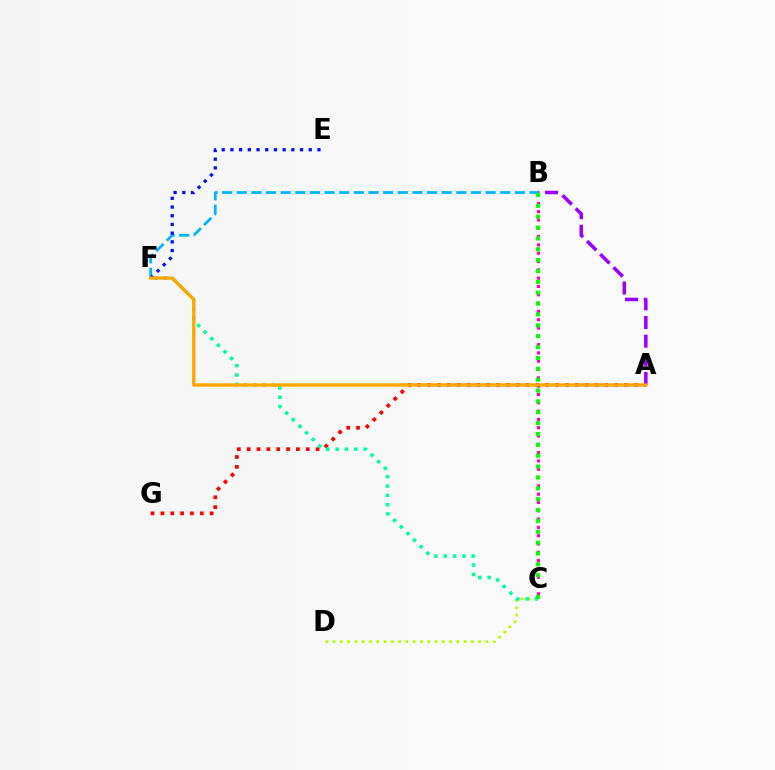{('C', 'D'): [{'color': '#b3ff00', 'line_style': 'dotted', 'thickness': 1.98}], ('A', 'G'): [{'color': '#ff0000', 'line_style': 'dotted', 'thickness': 2.68}], ('B', 'C'): [{'color': '#ff00bd', 'line_style': 'dotted', 'thickness': 2.26}, {'color': '#08ff00', 'line_style': 'dotted', 'thickness': 2.95}], ('C', 'F'): [{'color': '#00ff9d', 'line_style': 'dotted', 'thickness': 2.54}], ('B', 'F'): [{'color': '#00b5ff', 'line_style': 'dashed', 'thickness': 1.99}], ('A', 'B'): [{'color': '#9b00ff', 'line_style': 'dashed', 'thickness': 2.54}], ('E', 'F'): [{'color': '#0010ff', 'line_style': 'dotted', 'thickness': 2.36}], ('A', 'F'): [{'color': '#ffa500', 'line_style': 'solid', 'thickness': 2.4}]}